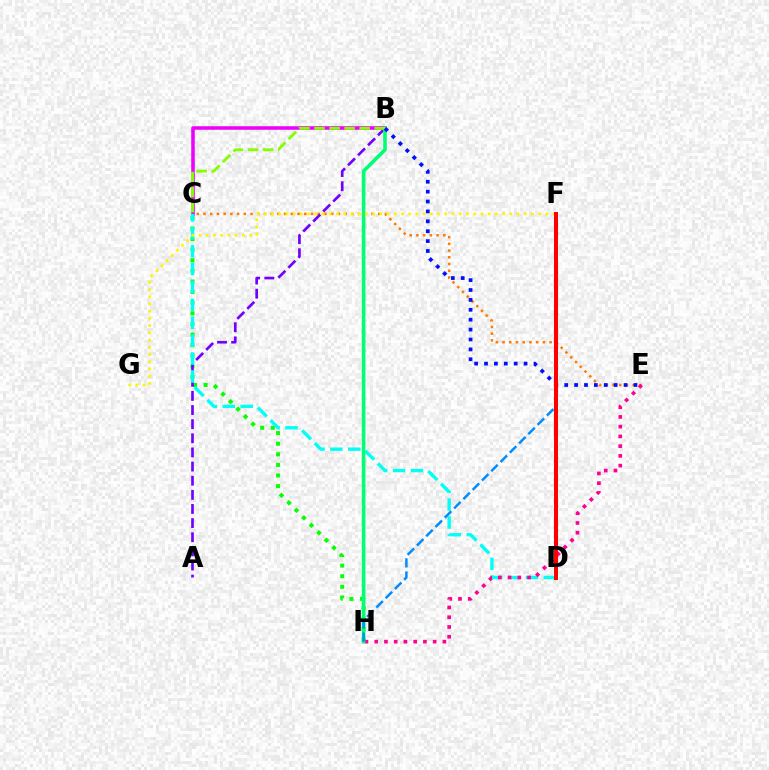{('C', 'E'): [{'color': '#ff7c00', 'line_style': 'dotted', 'thickness': 1.83}], ('C', 'H'): [{'color': '#08ff00', 'line_style': 'dotted', 'thickness': 2.88}], ('A', 'B'): [{'color': '#7200ff', 'line_style': 'dashed', 'thickness': 1.92}], ('B', 'C'): [{'color': '#ee00ff', 'line_style': 'solid', 'thickness': 2.56}, {'color': '#84ff00', 'line_style': 'dashed', 'thickness': 2.05}], ('C', 'D'): [{'color': '#00fff6', 'line_style': 'dashed', 'thickness': 2.43}], ('E', 'H'): [{'color': '#ff0094', 'line_style': 'dotted', 'thickness': 2.65}], ('B', 'H'): [{'color': '#00ff74', 'line_style': 'solid', 'thickness': 2.59}], ('F', 'G'): [{'color': '#fcf500', 'line_style': 'dotted', 'thickness': 1.96}], ('B', 'E'): [{'color': '#0010ff', 'line_style': 'dotted', 'thickness': 2.69}], ('F', 'H'): [{'color': '#008cff', 'line_style': 'dashed', 'thickness': 1.78}], ('D', 'F'): [{'color': '#ff0000', 'line_style': 'solid', 'thickness': 2.9}]}